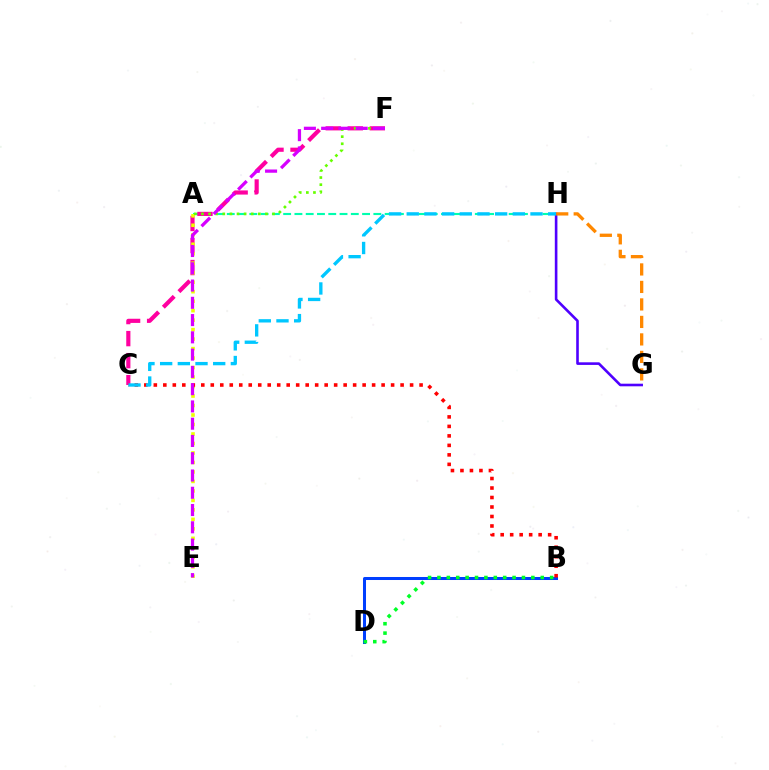{('G', 'H'): [{'color': '#4f00ff', 'line_style': 'solid', 'thickness': 1.88}, {'color': '#ff8800', 'line_style': 'dashed', 'thickness': 2.38}], ('B', 'D'): [{'color': '#003fff', 'line_style': 'solid', 'thickness': 2.17}, {'color': '#00ff27', 'line_style': 'dotted', 'thickness': 2.55}], ('A', 'H'): [{'color': '#00ffaf', 'line_style': 'dashed', 'thickness': 1.53}], ('C', 'F'): [{'color': '#ff00a0', 'line_style': 'dashed', 'thickness': 2.99}], ('A', 'E'): [{'color': '#eeff00', 'line_style': 'dotted', 'thickness': 2.58}], ('A', 'F'): [{'color': '#66ff00', 'line_style': 'dotted', 'thickness': 1.93}], ('B', 'C'): [{'color': '#ff0000', 'line_style': 'dotted', 'thickness': 2.58}], ('C', 'H'): [{'color': '#00c7ff', 'line_style': 'dashed', 'thickness': 2.4}], ('E', 'F'): [{'color': '#d600ff', 'line_style': 'dashed', 'thickness': 2.35}]}